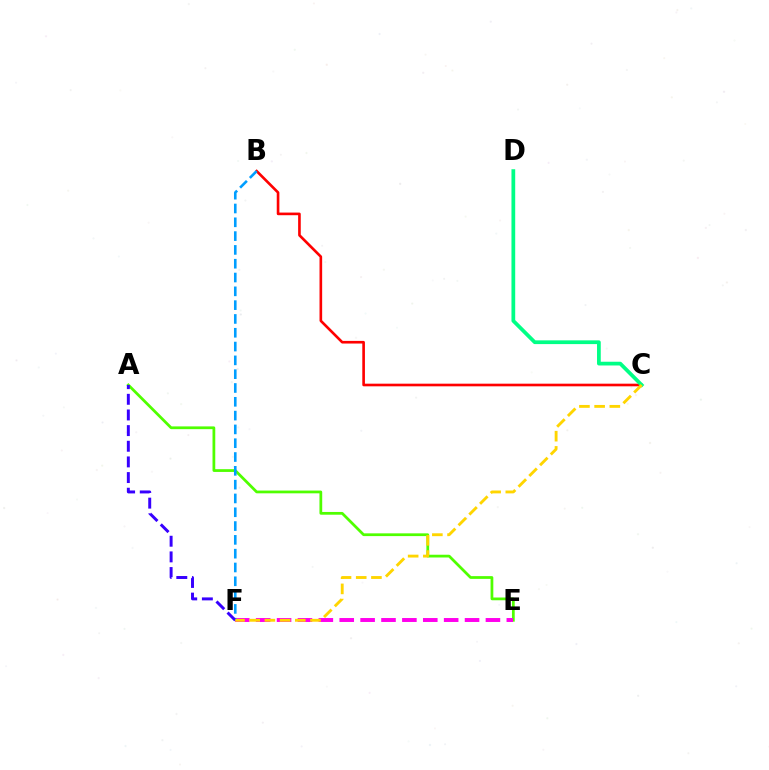{('A', 'E'): [{'color': '#4fff00', 'line_style': 'solid', 'thickness': 1.98}], ('B', 'C'): [{'color': '#ff0000', 'line_style': 'solid', 'thickness': 1.9}], ('E', 'F'): [{'color': '#ff00ed', 'line_style': 'dashed', 'thickness': 2.84}], ('B', 'F'): [{'color': '#009eff', 'line_style': 'dashed', 'thickness': 1.88}], ('A', 'F'): [{'color': '#3700ff', 'line_style': 'dashed', 'thickness': 2.13}], ('C', 'D'): [{'color': '#00ff86', 'line_style': 'solid', 'thickness': 2.69}], ('C', 'F'): [{'color': '#ffd500', 'line_style': 'dashed', 'thickness': 2.06}]}